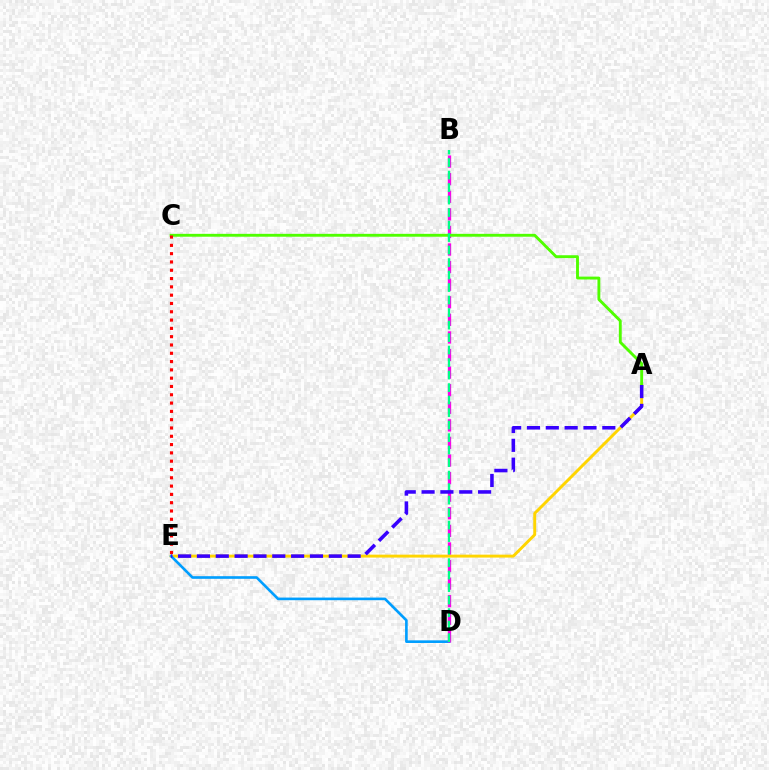{('A', 'E'): [{'color': '#ffd500', 'line_style': 'solid', 'thickness': 2.11}, {'color': '#3700ff', 'line_style': 'dashed', 'thickness': 2.56}], ('D', 'E'): [{'color': '#009eff', 'line_style': 'solid', 'thickness': 1.9}], ('B', 'D'): [{'color': '#ff00ed', 'line_style': 'dashed', 'thickness': 2.39}, {'color': '#00ff86', 'line_style': 'dashed', 'thickness': 1.7}], ('A', 'C'): [{'color': '#4fff00', 'line_style': 'solid', 'thickness': 2.07}], ('C', 'E'): [{'color': '#ff0000', 'line_style': 'dotted', 'thickness': 2.26}]}